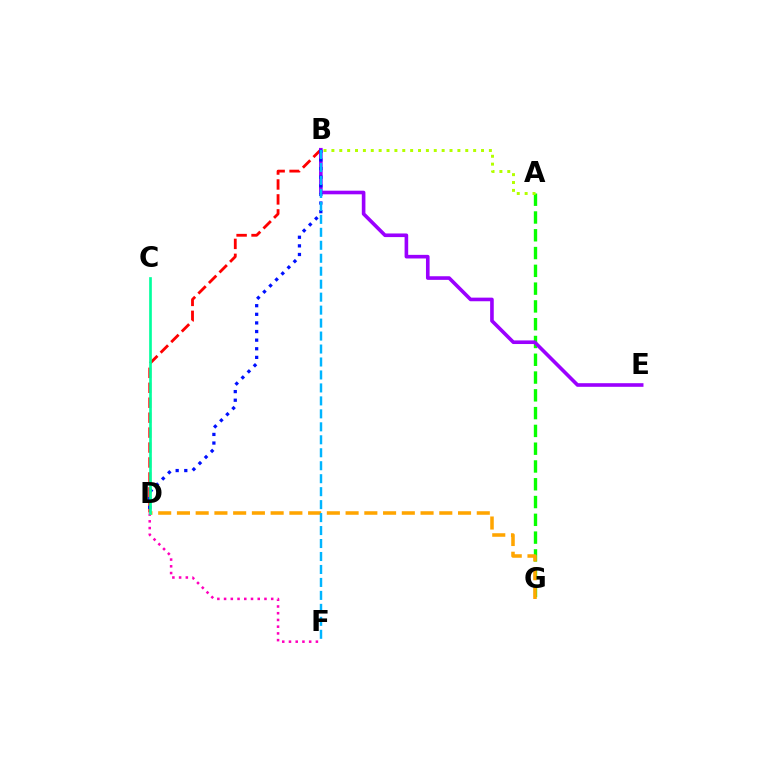{('B', 'D'): [{'color': '#ff0000', 'line_style': 'dashed', 'thickness': 2.03}, {'color': '#0010ff', 'line_style': 'dotted', 'thickness': 2.34}], ('A', 'G'): [{'color': '#08ff00', 'line_style': 'dashed', 'thickness': 2.42}], ('B', 'E'): [{'color': '#9b00ff', 'line_style': 'solid', 'thickness': 2.6}], ('D', 'F'): [{'color': '#ff00bd', 'line_style': 'dotted', 'thickness': 1.83}], ('D', 'G'): [{'color': '#ffa500', 'line_style': 'dashed', 'thickness': 2.55}], ('B', 'F'): [{'color': '#00b5ff', 'line_style': 'dashed', 'thickness': 1.76}], ('A', 'B'): [{'color': '#b3ff00', 'line_style': 'dotted', 'thickness': 2.14}], ('C', 'D'): [{'color': '#00ff9d', 'line_style': 'solid', 'thickness': 1.92}]}